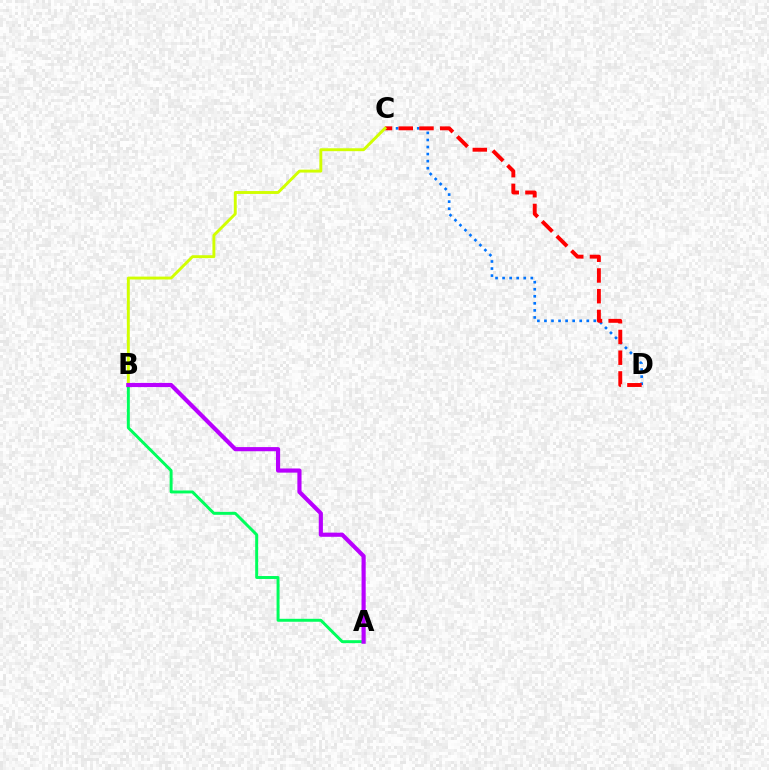{('C', 'D'): [{'color': '#0074ff', 'line_style': 'dotted', 'thickness': 1.92}, {'color': '#ff0000', 'line_style': 'dashed', 'thickness': 2.82}], ('A', 'B'): [{'color': '#00ff5c', 'line_style': 'solid', 'thickness': 2.12}, {'color': '#b900ff', 'line_style': 'solid', 'thickness': 2.99}], ('B', 'C'): [{'color': '#d1ff00', 'line_style': 'solid', 'thickness': 2.09}]}